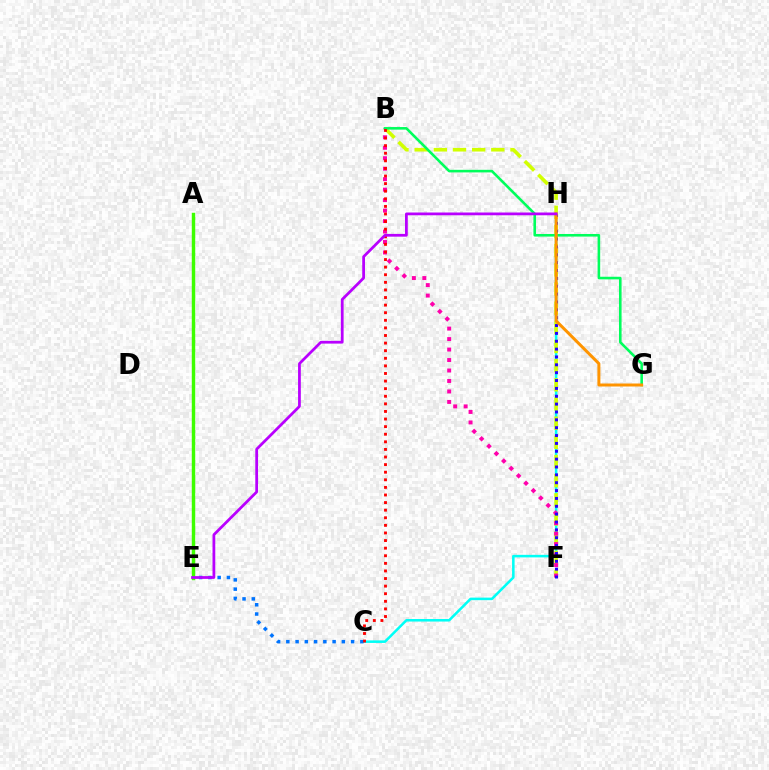{('C', 'H'): [{'color': '#00fff6', 'line_style': 'solid', 'thickness': 1.83}], ('B', 'F'): [{'color': '#d1ff00', 'line_style': 'dashed', 'thickness': 2.6}, {'color': '#ff00ac', 'line_style': 'dotted', 'thickness': 2.85}], ('C', 'E'): [{'color': '#0074ff', 'line_style': 'dotted', 'thickness': 2.51}], ('A', 'E'): [{'color': '#3dff00', 'line_style': 'solid', 'thickness': 2.47}], ('B', 'G'): [{'color': '#00ff5c', 'line_style': 'solid', 'thickness': 1.87}], ('F', 'H'): [{'color': '#2500ff', 'line_style': 'dotted', 'thickness': 2.14}], ('B', 'C'): [{'color': '#ff0000', 'line_style': 'dotted', 'thickness': 2.06}], ('G', 'H'): [{'color': '#ff9400', 'line_style': 'solid', 'thickness': 2.16}], ('E', 'H'): [{'color': '#b900ff', 'line_style': 'solid', 'thickness': 1.99}]}